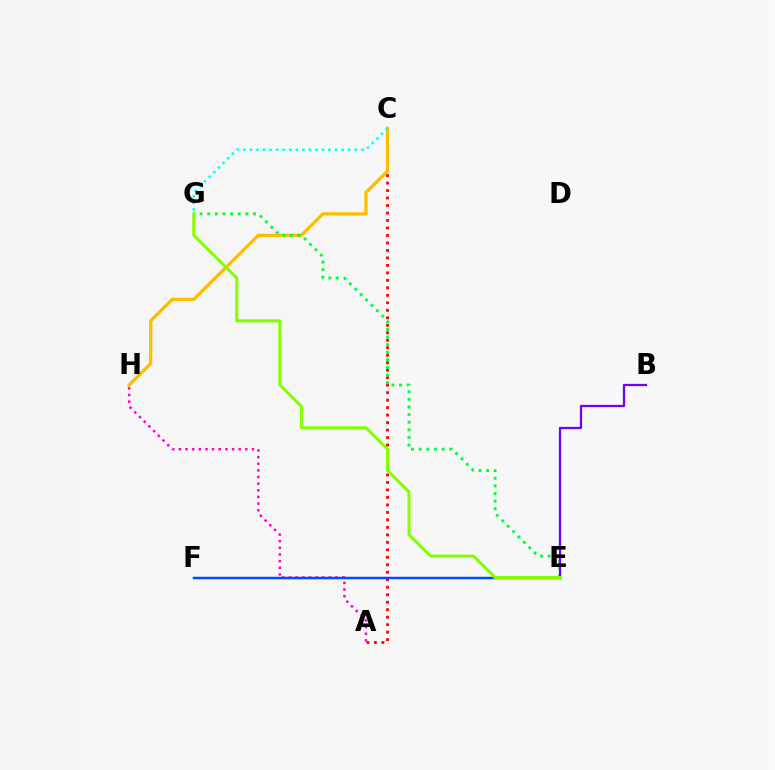{('A', 'C'): [{'color': '#ff0000', 'line_style': 'dotted', 'thickness': 2.03}], ('A', 'H'): [{'color': '#ff00cf', 'line_style': 'dotted', 'thickness': 1.81}], ('E', 'F'): [{'color': '#004bff', 'line_style': 'solid', 'thickness': 1.79}], ('C', 'H'): [{'color': '#ffbd00', 'line_style': 'solid', 'thickness': 2.37}], ('E', 'G'): [{'color': '#00ff39', 'line_style': 'dotted', 'thickness': 2.07}, {'color': '#84ff00', 'line_style': 'solid', 'thickness': 2.19}], ('B', 'E'): [{'color': '#7200ff', 'line_style': 'solid', 'thickness': 1.65}], ('C', 'G'): [{'color': '#00fff6', 'line_style': 'dotted', 'thickness': 1.78}]}